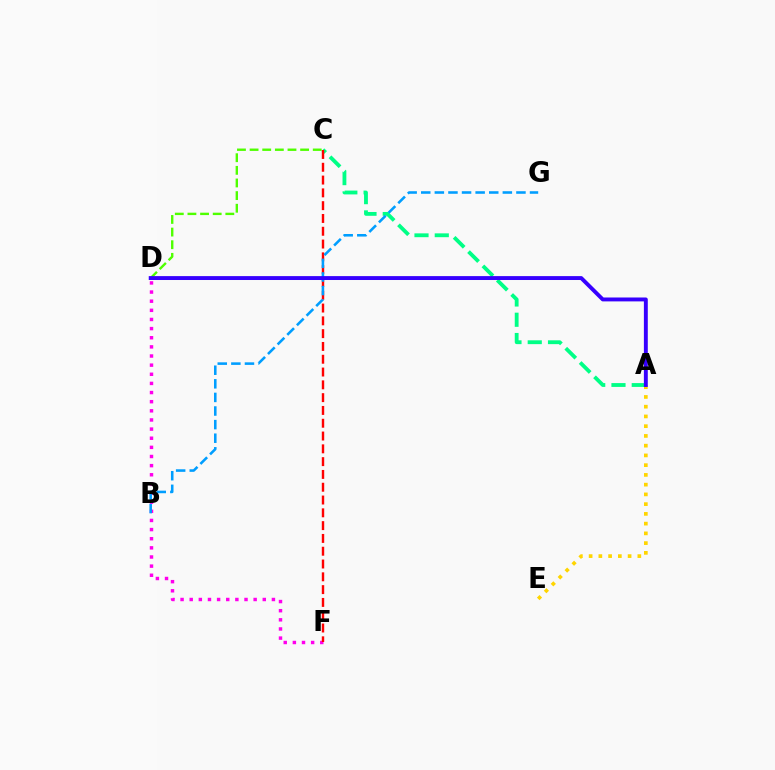{('A', 'C'): [{'color': '#00ff86', 'line_style': 'dashed', 'thickness': 2.75}], ('A', 'E'): [{'color': '#ffd500', 'line_style': 'dotted', 'thickness': 2.65}], ('D', 'F'): [{'color': '#ff00ed', 'line_style': 'dotted', 'thickness': 2.48}], ('C', 'F'): [{'color': '#ff0000', 'line_style': 'dashed', 'thickness': 1.74}], ('B', 'G'): [{'color': '#009eff', 'line_style': 'dashed', 'thickness': 1.85}], ('C', 'D'): [{'color': '#4fff00', 'line_style': 'dashed', 'thickness': 1.72}], ('A', 'D'): [{'color': '#3700ff', 'line_style': 'solid', 'thickness': 2.81}]}